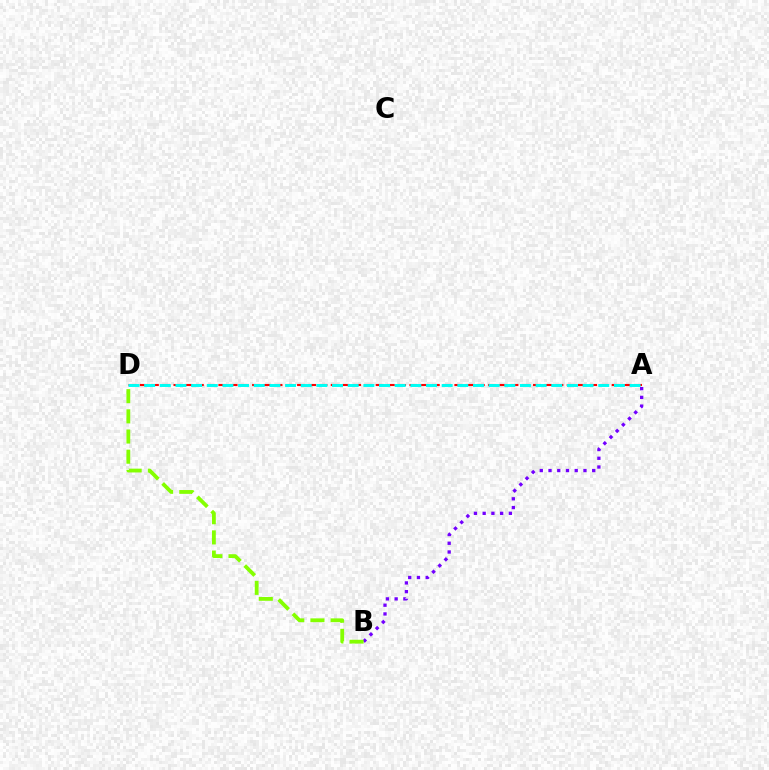{('A', 'B'): [{'color': '#7200ff', 'line_style': 'dotted', 'thickness': 2.37}], ('B', 'D'): [{'color': '#84ff00', 'line_style': 'dashed', 'thickness': 2.74}], ('A', 'D'): [{'color': '#ff0000', 'line_style': 'dashed', 'thickness': 1.53}, {'color': '#00fff6', 'line_style': 'dashed', 'thickness': 2.13}]}